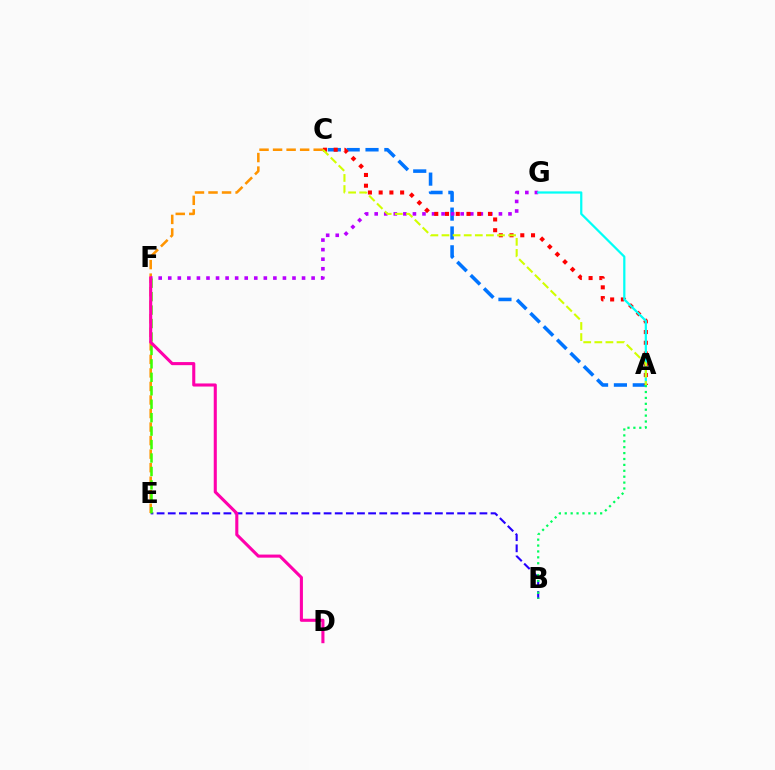{('B', 'E'): [{'color': '#2500ff', 'line_style': 'dashed', 'thickness': 1.51}], ('A', 'C'): [{'color': '#0074ff', 'line_style': 'dashed', 'thickness': 2.56}, {'color': '#ff0000', 'line_style': 'dotted', 'thickness': 2.92}, {'color': '#d1ff00', 'line_style': 'dashed', 'thickness': 1.51}], ('C', 'E'): [{'color': '#ff9400', 'line_style': 'dashed', 'thickness': 1.84}], ('F', 'G'): [{'color': '#b900ff', 'line_style': 'dotted', 'thickness': 2.6}], ('E', 'F'): [{'color': '#3dff00', 'line_style': 'dashed', 'thickness': 1.83}], ('D', 'F'): [{'color': '#ff00ac', 'line_style': 'solid', 'thickness': 2.22}], ('A', 'G'): [{'color': '#00fff6', 'line_style': 'solid', 'thickness': 1.61}], ('A', 'B'): [{'color': '#00ff5c', 'line_style': 'dotted', 'thickness': 1.6}]}